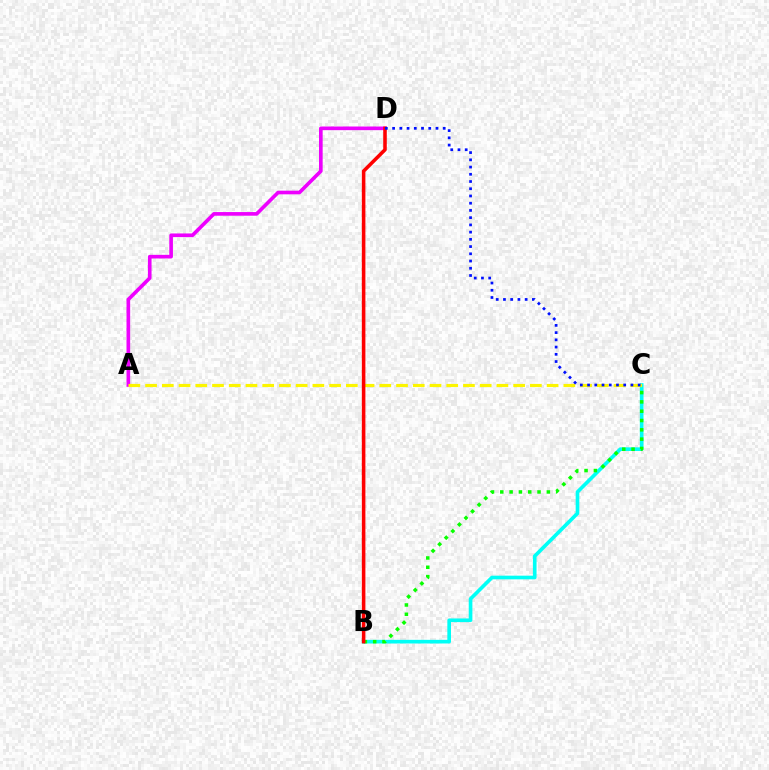{('B', 'C'): [{'color': '#00fff6', 'line_style': 'solid', 'thickness': 2.63}, {'color': '#08ff00', 'line_style': 'dotted', 'thickness': 2.53}], ('A', 'D'): [{'color': '#ee00ff', 'line_style': 'solid', 'thickness': 2.63}], ('A', 'C'): [{'color': '#fcf500', 'line_style': 'dashed', 'thickness': 2.27}], ('B', 'D'): [{'color': '#ff0000', 'line_style': 'solid', 'thickness': 2.56}], ('C', 'D'): [{'color': '#0010ff', 'line_style': 'dotted', 'thickness': 1.96}]}